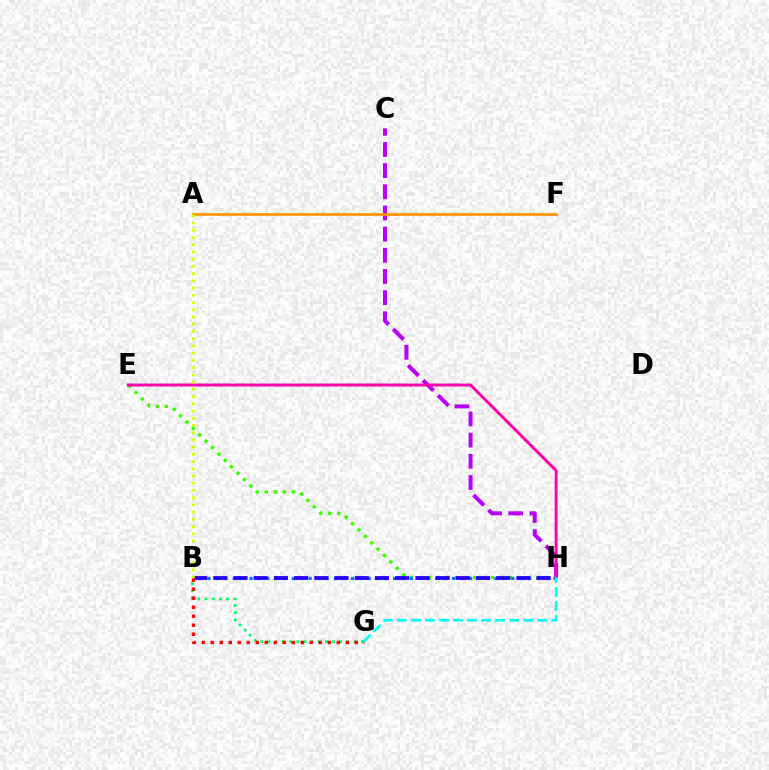{('C', 'H'): [{'color': '#b900ff', 'line_style': 'dashed', 'thickness': 2.88}], ('E', 'H'): [{'color': '#3dff00', 'line_style': 'dotted', 'thickness': 2.45}, {'color': '#ff00ac', 'line_style': 'solid', 'thickness': 2.12}], ('B', 'H'): [{'color': '#0074ff', 'line_style': 'dotted', 'thickness': 2.29}, {'color': '#2500ff', 'line_style': 'dashed', 'thickness': 2.75}], ('A', 'F'): [{'color': '#ff9400', 'line_style': 'solid', 'thickness': 1.95}], ('B', 'G'): [{'color': '#00ff5c', 'line_style': 'dotted', 'thickness': 1.95}, {'color': '#ff0000', 'line_style': 'dotted', 'thickness': 2.45}], ('A', 'B'): [{'color': '#d1ff00', 'line_style': 'dotted', 'thickness': 1.96}], ('G', 'H'): [{'color': '#00fff6', 'line_style': 'dashed', 'thickness': 1.91}]}